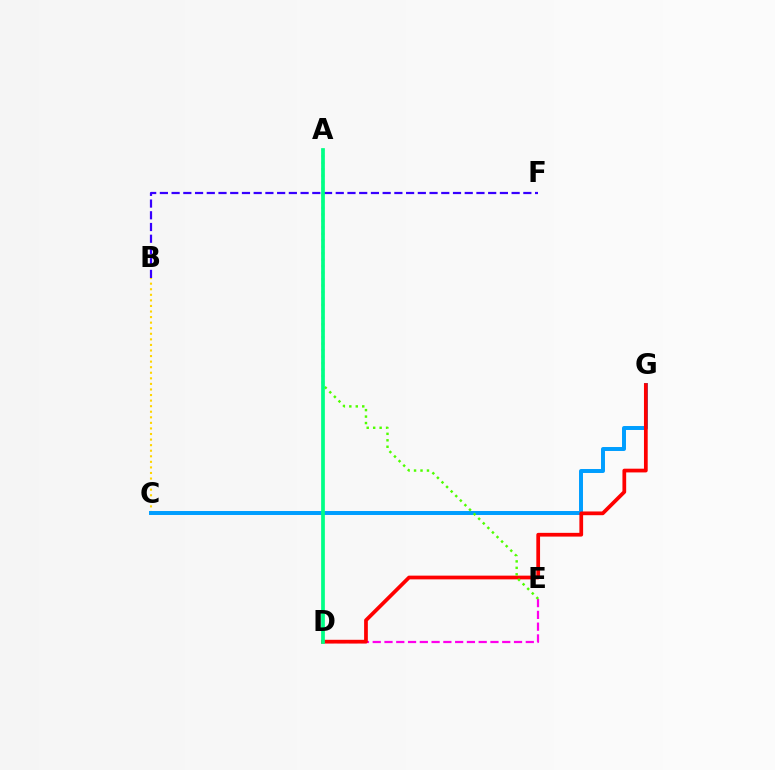{('D', 'E'): [{'color': '#ff00ed', 'line_style': 'dashed', 'thickness': 1.6}], ('B', 'C'): [{'color': '#ffd500', 'line_style': 'dotted', 'thickness': 1.51}], ('B', 'F'): [{'color': '#3700ff', 'line_style': 'dashed', 'thickness': 1.59}], ('C', 'G'): [{'color': '#009eff', 'line_style': 'solid', 'thickness': 2.85}], ('D', 'G'): [{'color': '#ff0000', 'line_style': 'solid', 'thickness': 2.69}], ('A', 'E'): [{'color': '#4fff00', 'line_style': 'dotted', 'thickness': 1.76}], ('A', 'D'): [{'color': '#00ff86', 'line_style': 'solid', 'thickness': 2.68}]}